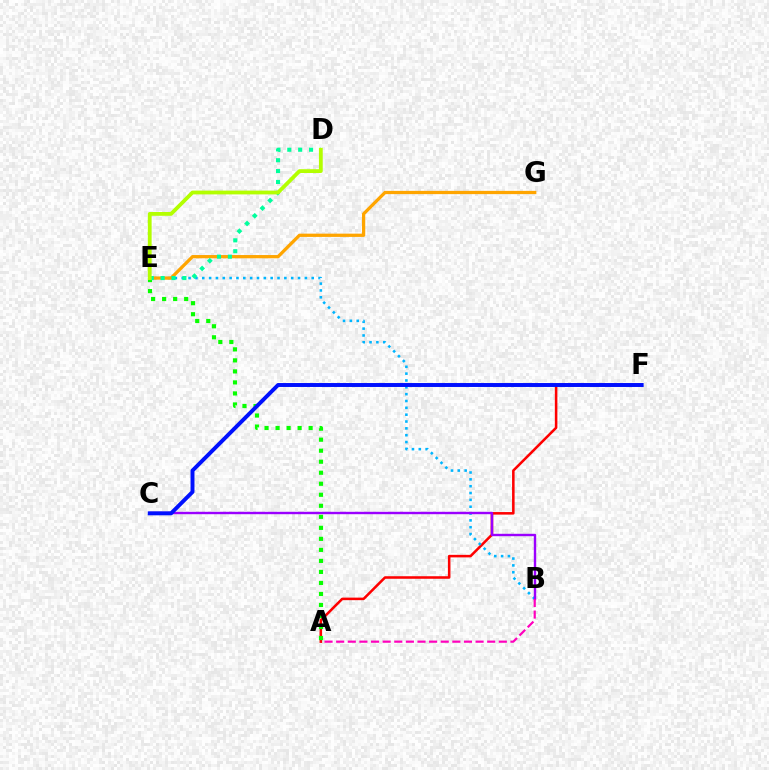{('A', 'F'): [{'color': '#ff0000', 'line_style': 'solid', 'thickness': 1.83}], ('B', 'E'): [{'color': '#00b5ff', 'line_style': 'dotted', 'thickness': 1.86}], ('A', 'E'): [{'color': '#08ff00', 'line_style': 'dotted', 'thickness': 2.99}], ('E', 'G'): [{'color': '#ffa500', 'line_style': 'solid', 'thickness': 2.35}], ('D', 'E'): [{'color': '#00ff9d', 'line_style': 'dotted', 'thickness': 2.95}, {'color': '#b3ff00', 'line_style': 'solid', 'thickness': 2.73}], ('B', 'C'): [{'color': '#9b00ff', 'line_style': 'solid', 'thickness': 1.73}], ('C', 'F'): [{'color': '#0010ff', 'line_style': 'solid', 'thickness': 2.83}], ('A', 'B'): [{'color': '#ff00bd', 'line_style': 'dashed', 'thickness': 1.58}]}